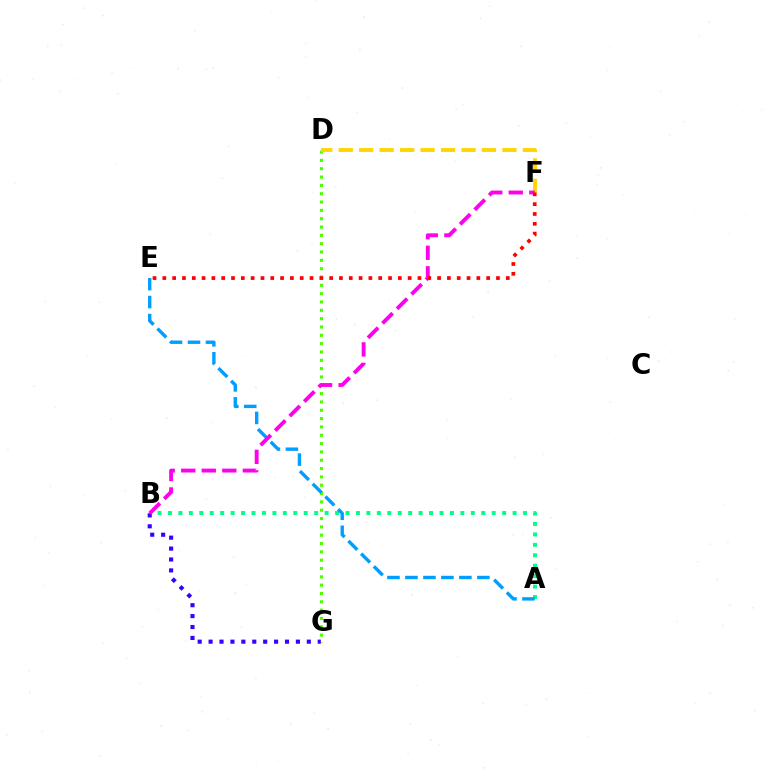{('A', 'B'): [{'color': '#00ff86', 'line_style': 'dotted', 'thickness': 2.84}], ('D', 'G'): [{'color': '#4fff00', 'line_style': 'dotted', 'thickness': 2.26}], ('D', 'F'): [{'color': '#ffd500', 'line_style': 'dashed', 'thickness': 2.78}], ('B', 'G'): [{'color': '#3700ff', 'line_style': 'dotted', 'thickness': 2.97}], ('A', 'E'): [{'color': '#009eff', 'line_style': 'dashed', 'thickness': 2.44}], ('B', 'F'): [{'color': '#ff00ed', 'line_style': 'dashed', 'thickness': 2.79}], ('E', 'F'): [{'color': '#ff0000', 'line_style': 'dotted', 'thickness': 2.67}]}